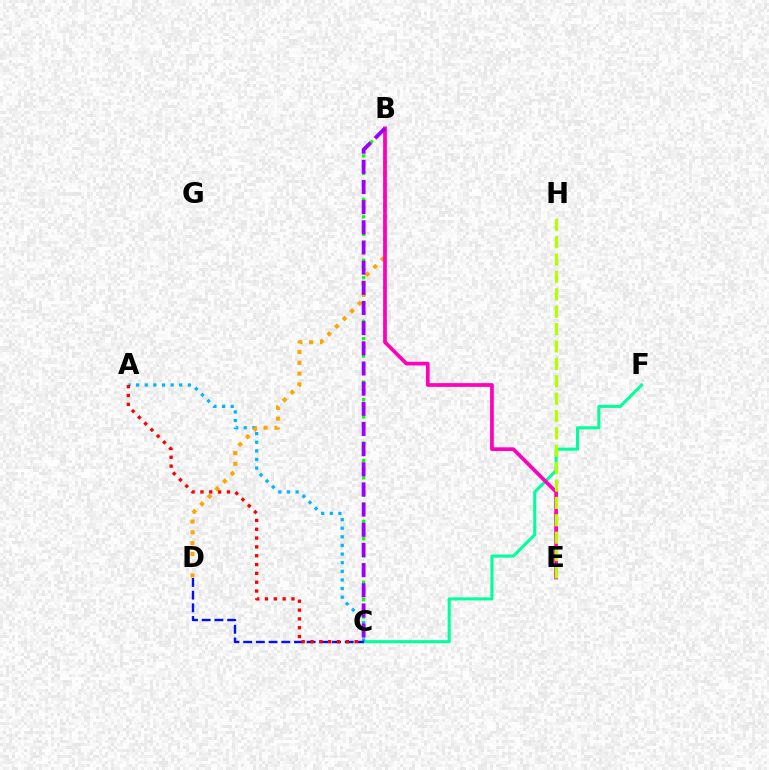{('B', 'C'): [{'color': '#08ff00', 'line_style': 'dotted', 'thickness': 2.36}, {'color': '#9b00ff', 'line_style': 'dashed', 'thickness': 2.74}], ('C', 'F'): [{'color': '#00ff9d', 'line_style': 'solid', 'thickness': 2.19}], ('A', 'C'): [{'color': '#00b5ff', 'line_style': 'dotted', 'thickness': 2.34}, {'color': '#ff0000', 'line_style': 'dotted', 'thickness': 2.4}], ('B', 'D'): [{'color': '#ffa500', 'line_style': 'dotted', 'thickness': 2.93}], ('B', 'E'): [{'color': '#ff00bd', 'line_style': 'solid', 'thickness': 2.68}], ('E', 'H'): [{'color': '#b3ff00', 'line_style': 'dashed', 'thickness': 2.36}], ('C', 'D'): [{'color': '#0010ff', 'line_style': 'dashed', 'thickness': 1.72}]}